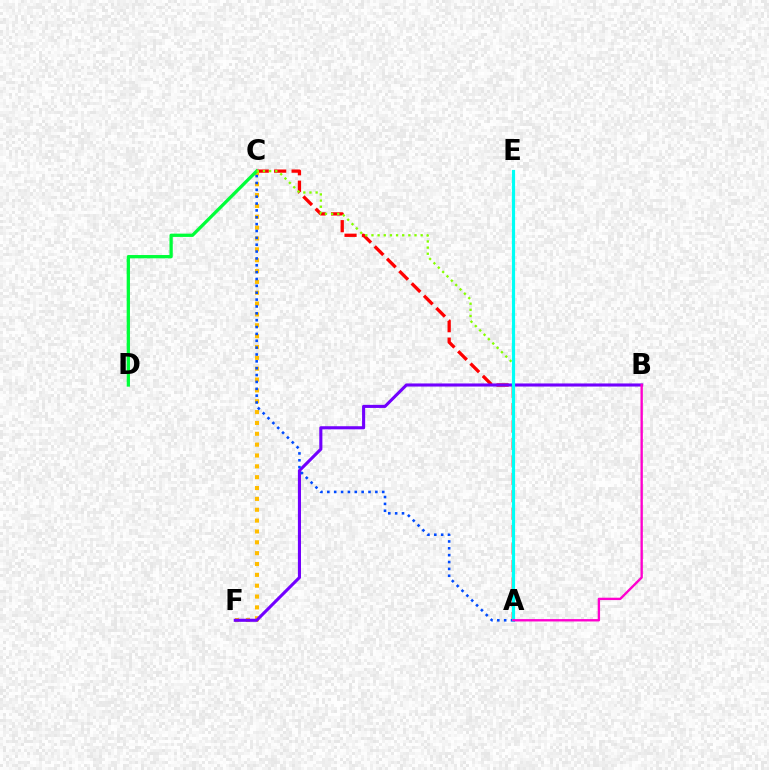{('A', 'C'): [{'color': '#ff0000', 'line_style': 'dashed', 'thickness': 2.37}, {'color': '#004bff', 'line_style': 'dotted', 'thickness': 1.86}, {'color': '#84ff00', 'line_style': 'dotted', 'thickness': 1.67}], ('C', 'F'): [{'color': '#ffbd00', 'line_style': 'dotted', 'thickness': 2.95}], ('B', 'F'): [{'color': '#7200ff', 'line_style': 'solid', 'thickness': 2.23}], ('C', 'D'): [{'color': '#00ff39', 'line_style': 'solid', 'thickness': 2.36}], ('A', 'E'): [{'color': '#00fff6', 'line_style': 'solid', 'thickness': 2.3}], ('A', 'B'): [{'color': '#ff00cf', 'line_style': 'solid', 'thickness': 1.7}]}